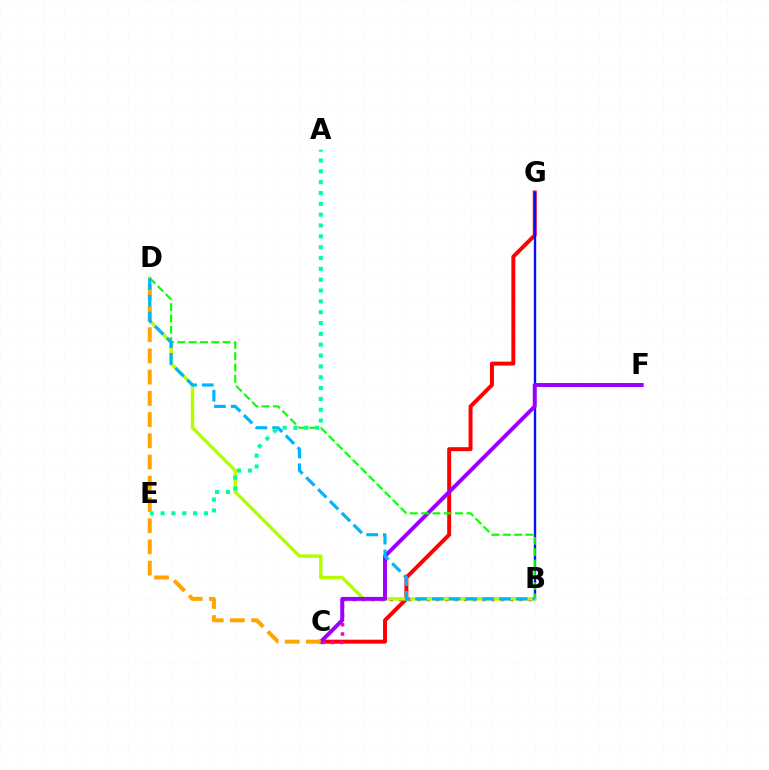{('C', 'G'): [{'color': '#ff0000', 'line_style': 'solid', 'thickness': 2.84}], ('B', 'C'): [{'color': '#ff00bd', 'line_style': 'dotted', 'thickness': 2.51}], ('B', 'G'): [{'color': '#0010ff', 'line_style': 'solid', 'thickness': 1.69}], ('B', 'D'): [{'color': '#b3ff00', 'line_style': 'solid', 'thickness': 2.47}, {'color': '#08ff00', 'line_style': 'dashed', 'thickness': 1.54}, {'color': '#00b5ff', 'line_style': 'dashed', 'thickness': 2.28}], ('C', 'F'): [{'color': '#9b00ff', 'line_style': 'solid', 'thickness': 2.84}], ('C', 'D'): [{'color': '#ffa500', 'line_style': 'dashed', 'thickness': 2.88}], ('A', 'E'): [{'color': '#00ff9d', 'line_style': 'dotted', 'thickness': 2.94}]}